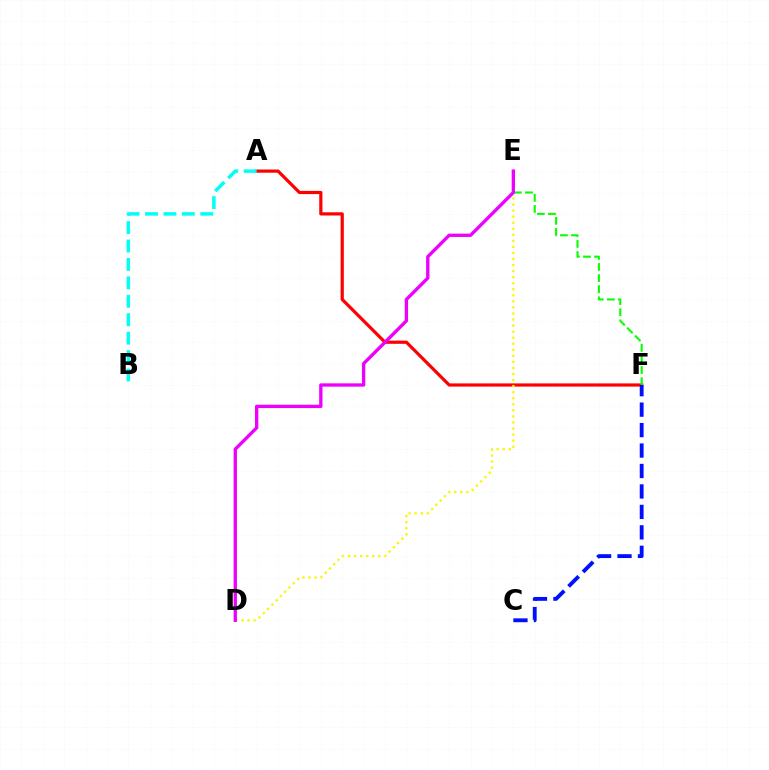{('A', 'F'): [{'color': '#ff0000', 'line_style': 'solid', 'thickness': 2.3}], ('E', 'F'): [{'color': '#08ff00', 'line_style': 'dashed', 'thickness': 1.51}], ('D', 'E'): [{'color': '#fcf500', 'line_style': 'dotted', 'thickness': 1.64}, {'color': '#ee00ff', 'line_style': 'solid', 'thickness': 2.4}], ('C', 'F'): [{'color': '#0010ff', 'line_style': 'dashed', 'thickness': 2.78}], ('A', 'B'): [{'color': '#00fff6', 'line_style': 'dashed', 'thickness': 2.5}]}